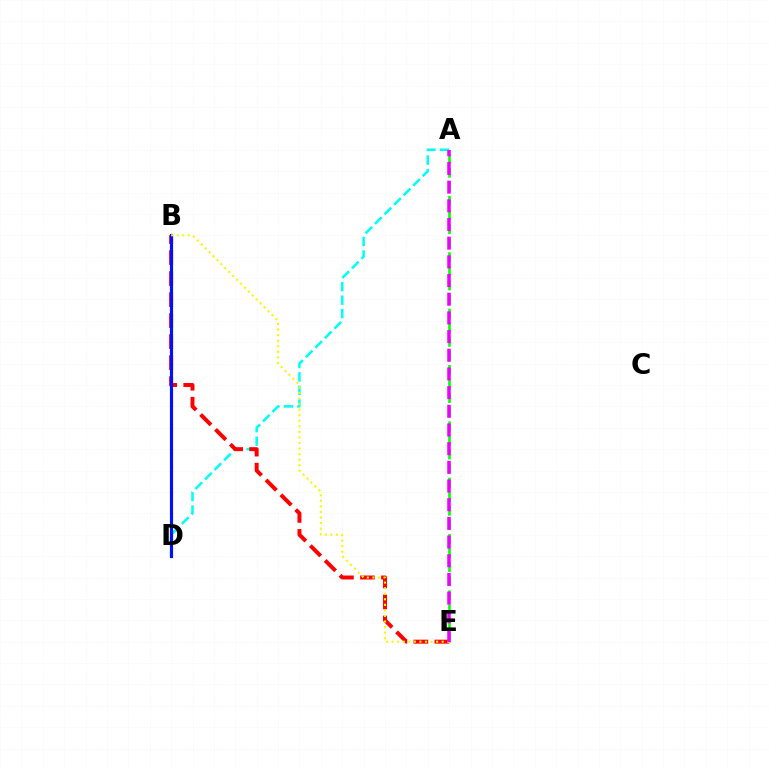{('A', 'D'): [{'color': '#00fff6', 'line_style': 'dashed', 'thickness': 1.83}], ('B', 'E'): [{'color': '#ff0000', 'line_style': 'dashed', 'thickness': 2.85}, {'color': '#fcf500', 'line_style': 'dotted', 'thickness': 1.51}], ('A', 'E'): [{'color': '#08ff00', 'line_style': 'dashed', 'thickness': 1.91}, {'color': '#ee00ff', 'line_style': 'dashed', 'thickness': 2.54}], ('B', 'D'): [{'color': '#0010ff', 'line_style': 'solid', 'thickness': 2.27}]}